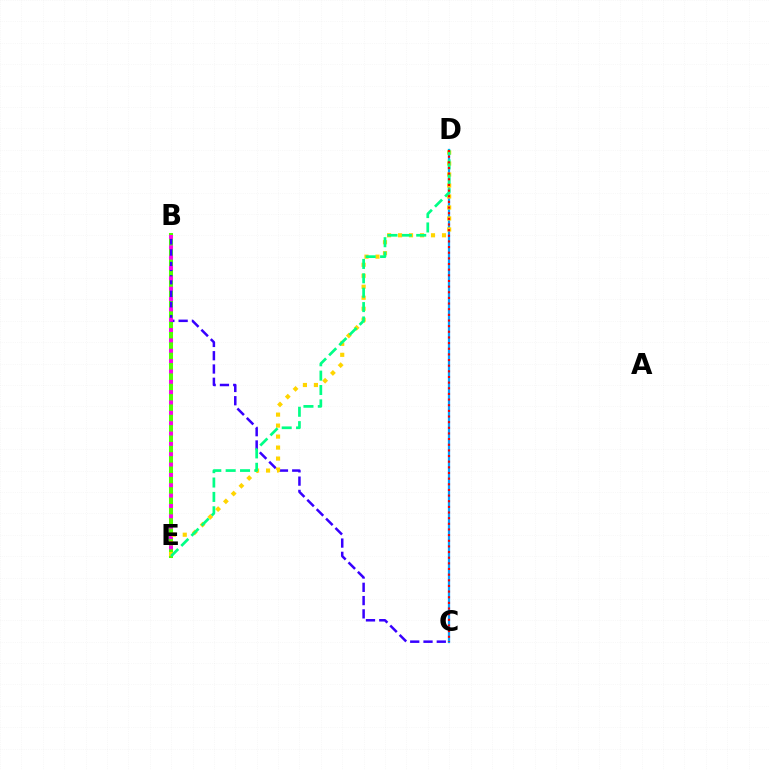{('B', 'E'): [{'color': '#4fff00', 'line_style': 'solid', 'thickness': 2.9}, {'color': '#ff00ed', 'line_style': 'dotted', 'thickness': 2.81}], ('B', 'C'): [{'color': '#3700ff', 'line_style': 'dashed', 'thickness': 1.8}], ('C', 'D'): [{'color': '#009eff', 'line_style': 'solid', 'thickness': 1.63}, {'color': '#ff0000', 'line_style': 'dotted', 'thickness': 1.53}], ('D', 'E'): [{'color': '#ffd500', 'line_style': 'dotted', 'thickness': 2.99}, {'color': '#00ff86', 'line_style': 'dashed', 'thickness': 1.95}]}